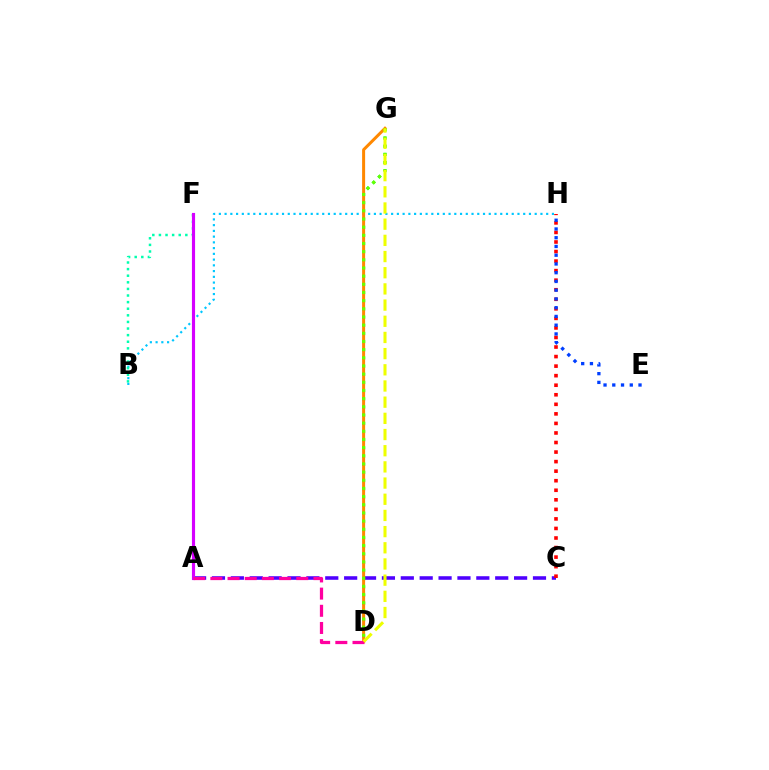{('A', 'C'): [{'color': '#4f00ff', 'line_style': 'dashed', 'thickness': 2.57}], ('C', 'H'): [{'color': '#ff0000', 'line_style': 'dotted', 'thickness': 2.59}], ('B', 'H'): [{'color': '#00c7ff', 'line_style': 'dotted', 'thickness': 1.56}], ('D', 'G'): [{'color': '#00ff27', 'line_style': 'dotted', 'thickness': 2.22}, {'color': '#ff8800', 'line_style': 'solid', 'thickness': 2.17}, {'color': '#66ff00', 'line_style': 'dotted', 'thickness': 2.22}, {'color': '#eeff00', 'line_style': 'dashed', 'thickness': 2.2}], ('B', 'F'): [{'color': '#00ffaf', 'line_style': 'dotted', 'thickness': 1.79}], ('A', 'F'): [{'color': '#d600ff', 'line_style': 'solid', 'thickness': 2.26}], ('E', 'H'): [{'color': '#003fff', 'line_style': 'dotted', 'thickness': 2.38}], ('A', 'D'): [{'color': '#ff00a0', 'line_style': 'dashed', 'thickness': 2.33}]}